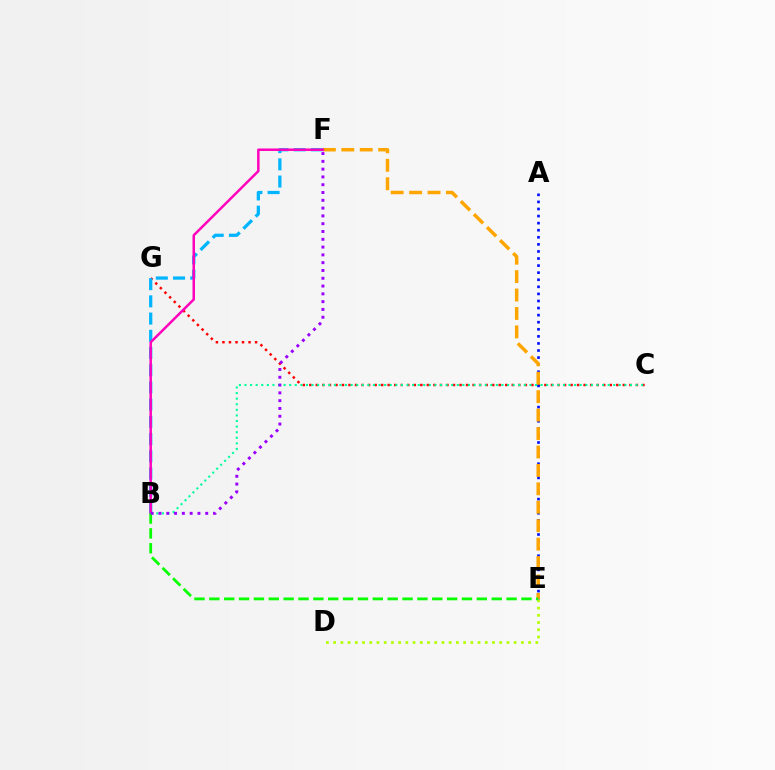{('C', 'G'): [{'color': '#ff0000', 'line_style': 'dotted', 'thickness': 1.77}], ('A', 'E'): [{'color': '#0010ff', 'line_style': 'dotted', 'thickness': 1.92}], ('B', 'F'): [{'color': '#00b5ff', 'line_style': 'dashed', 'thickness': 2.34}, {'color': '#ff00bd', 'line_style': 'solid', 'thickness': 1.79}, {'color': '#9b00ff', 'line_style': 'dotted', 'thickness': 2.12}], ('D', 'E'): [{'color': '#b3ff00', 'line_style': 'dotted', 'thickness': 1.96}], ('E', 'F'): [{'color': '#ffa500', 'line_style': 'dashed', 'thickness': 2.5}], ('B', 'E'): [{'color': '#08ff00', 'line_style': 'dashed', 'thickness': 2.02}], ('B', 'C'): [{'color': '#00ff9d', 'line_style': 'dotted', 'thickness': 1.52}]}